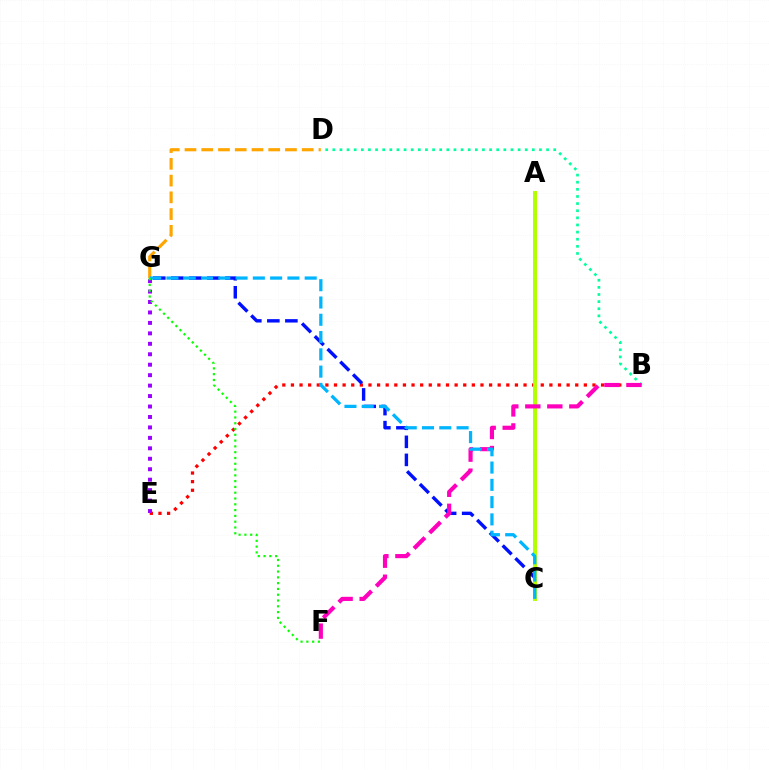{('B', 'E'): [{'color': '#ff0000', 'line_style': 'dotted', 'thickness': 2.34}], ('B', 'D'): [{'color': '#00ff9d', 'line_style': 'dotted', 'thickness': 1.94}], ('C', 'G'): [{'color': '#0010ff', 'line_style': 'dashed', 'thickness': 2.45}, {'color': '#00b5ff', 'line_style': 'dashed', 'thickness': 2.35}], ('D', 'G'): [{'color': '#ffa500', 'line_style': 'dashed', 'thickness': 2.28}], ('A', 'C'): [{'color': '#b3ff00', 'line_style': 'solid', 'thickness': 2.85}], ('B', 'F'): [{'color': '#ff00bd', 'line_style': 'dashed', 'thickness': 2.99}], ('E', 'G'): [{'color': '#9b00ff', 'line_style': 'dotted', 'thickness': 2.84}], ('F', 'G'): [{'color': '#08ff00', 'line_style': 'dotted', 'thickness': 1.57}]}